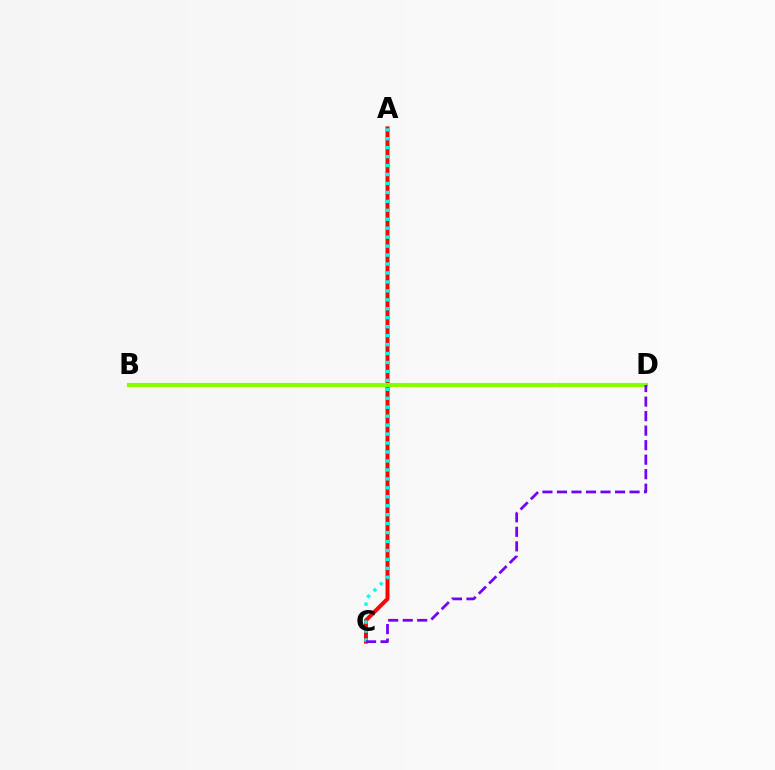{('A', 'C'): [{'color': '#ff0000', 'line_style': 'solid', 'thickness': 2.83}, {'color': '#00fff6', 'line_style': 'dotted', 'thickness': 2.43}], ('B', 'D'): [{'color': '#84ff00', 'line_style': 'solid', 'thickness': 2.94}], ('C', 'D'): [{'color': '#7200ff', 'line_style': 'dashed', 'thickness': 1.97}]}